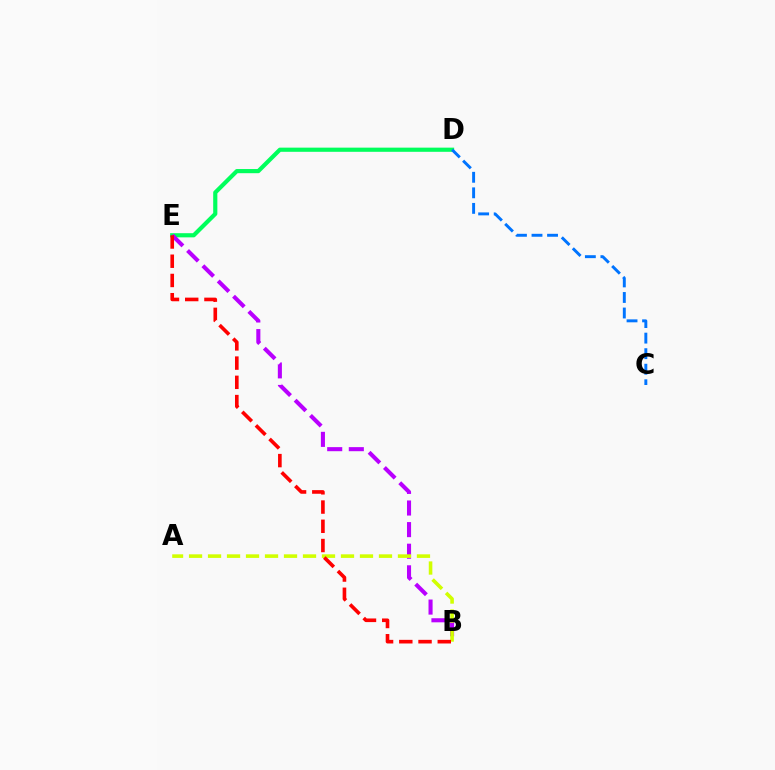{('D', 'E'): [{'color': '#00ff5c', 'line_style': 'solid', 'thickness': 3.0}], ('B', 'E'): [{'color': '#b900ff', 'line_style': 'dashed', 'thickness': 2.93}, {'color': '#ff0000', 'line_style': 'dashed', 'thickness': 2.61}], ('C', 'D'): [{'color': '#0074ff', 'line_style': 'dashed', 'thickness': 2.11}], ('A', 'B'): [{'color': '#d1ff00', 'line_style': 'dashed', 'thickness': 2.58}]}